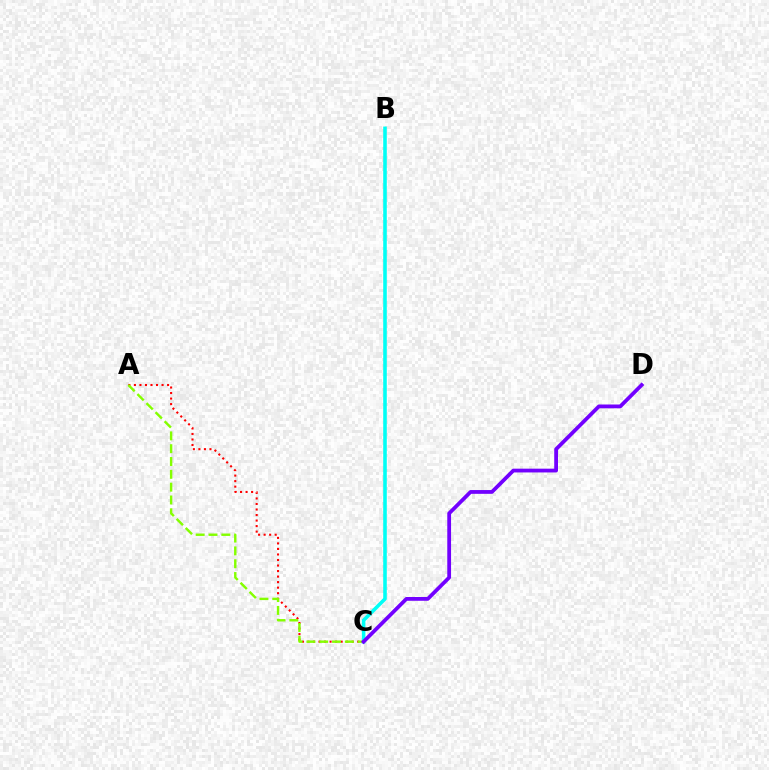{('B', 'C'): [{'color': '#00fff6', 'line_style': 'solid', 'thickness': 2.58}], ('A', 'C'): [{'color': '#ff0000', 'line_style': 'dotted', 'thickness': 1.5}, {'color': '#84ff00', 'line_style': 'dashed', 'thickness': 1.74}], ('C', 'D'): [{'color': '#7200ff', 'line_style': 'solid', 'thickness': 2.72}]}